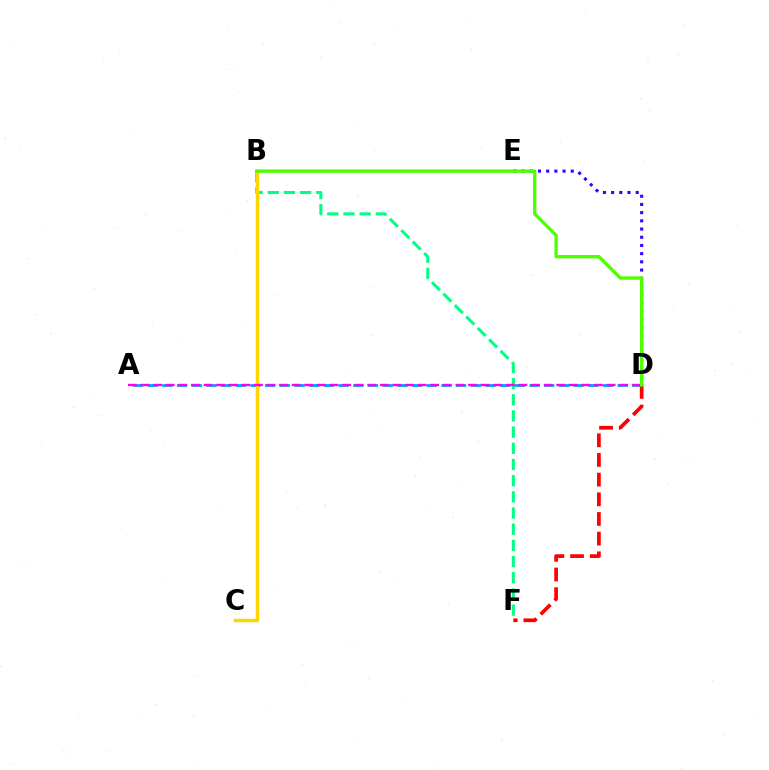{('B', 'F'): [{'color': '#00ff86', 'line_style': 'dashed', 'thickness': 2.2}], ('A', 'D'): [{'color': '#009eff', 'line_style': 'dashed', 'thickness': 2.0}, {'color': '#ff00ed', 'line_style': 'dashed', 'thickness': 1.71}], ('D', 'F'): [{'color': '#ff0000', 'line_style': 'dashed', 'thickness': 2.67}], ('D', 'E'): [{'color': '#3700ff', 'line_style': 'dotted', 'thickness': 2.23}], ('B', 'C'): [{'color': '#ffd500', 'line_style': 'solid', 'thickness': 2.48}], ('B', 'D'): [{'color': '#4fff00', 'line_style': 'solid', 'thickness': 2.4}]}